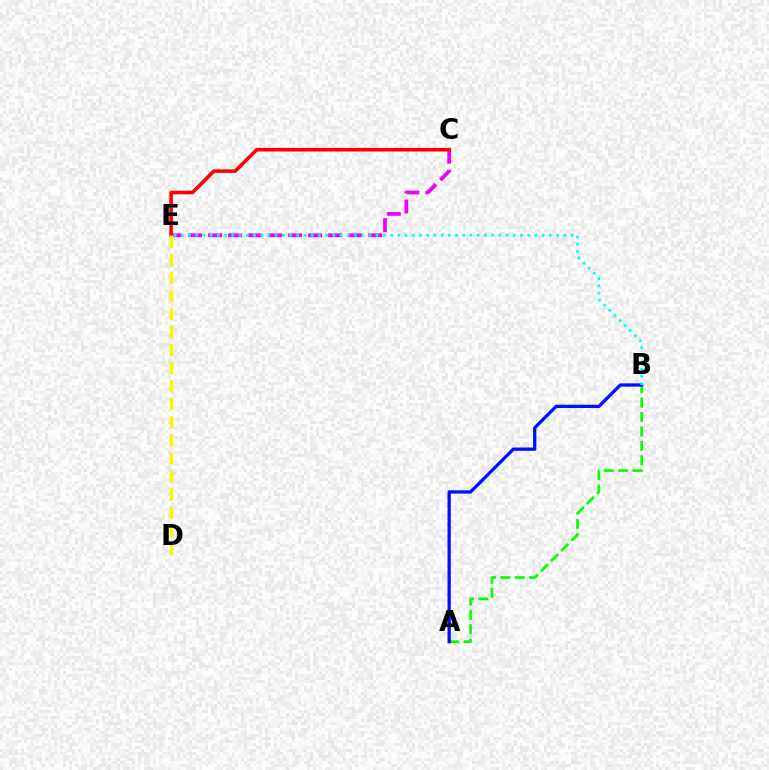{('A', 'B'): [{'color': '#08ff00', 'line_style': 'dashed', 'thickness': 1.96}, {'color': '#0010ff', 'line_style': 'solid', 'thickness': 2.36}], ('C', 'E'): [{'color': '#ee00ff', 'line_style': 'dashed', 'thickness': 2.72}, {'color': '#ff0000', 'line_style': 'solid', 'thickness': 2.56}], ('B', 'E'): [{'color': '#00fff6', 'line_style': 'dotted', 'thickness': 1.96}], ('D', 'E'): [{'color': '#fcf500', 'line_style': 'dashed', 'thickness': 2.45}]}